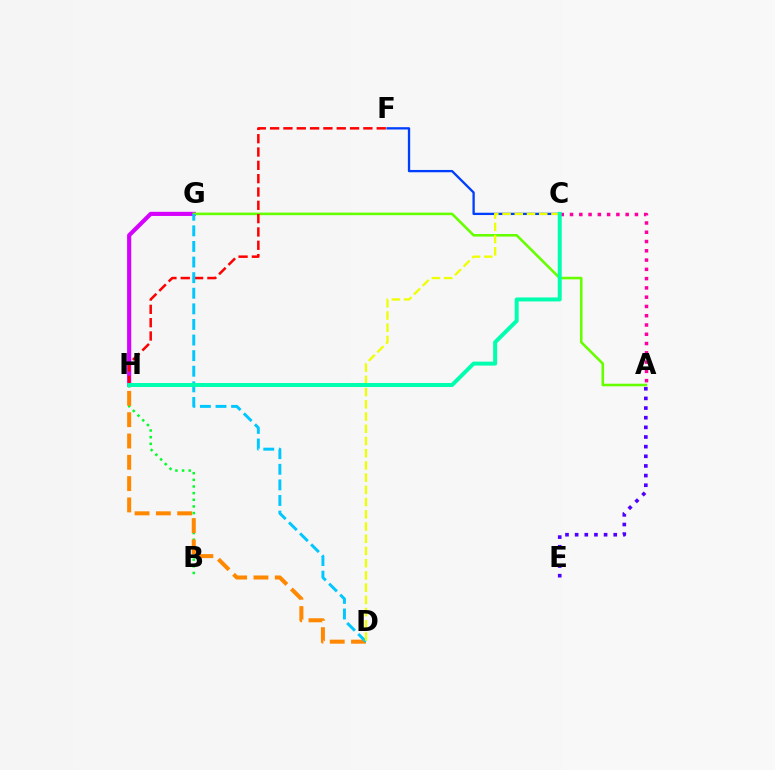{('B', 'H'): [{'color': '#00ff27', 'line_style': 'dotted', 'thickness': 1.81}], ('A', 'E'): [{'color': '#4f00ff', 'line_style': 'dotted', 'thickness': 2.62}], ('C', 'F'): [{'color': '#003fff', 'line_style': 'solid', 'thickness': 1.66}], ('D', 'H'): [{'color': '#ff8800', 'line_style': 'dashed', 'thickness': 2.9}], ('G', 'H'): [{'color': '#d600ff', 'line_style': 'solid', 'thickness': 2.98}], ('A', 'G'): [{'color': '#66ff00', 'line_style': 'solid', 'thickness': 1.86}], ('F', 'H'): [{'color': '#ff0000', 'line_style': 'dashed', 'thickness': 1.81}], ('D', 'G'): [{'color': '#00c7ff', 'line_style': 'dashed', 'thickness': 2.12}], ('A', 'C'): [{'color': '#ff00a0', 'line_style': 'dotted', 'thickness': 2.52}], ('C', 'D'): [{'color': '#eeff00', 'line_style': 'dashed', 'thickness': 1.66}], ('C', 'H'): [{'color': '#00ffaf', 'line_style': 'solid', 'thickness': 2.86}]}